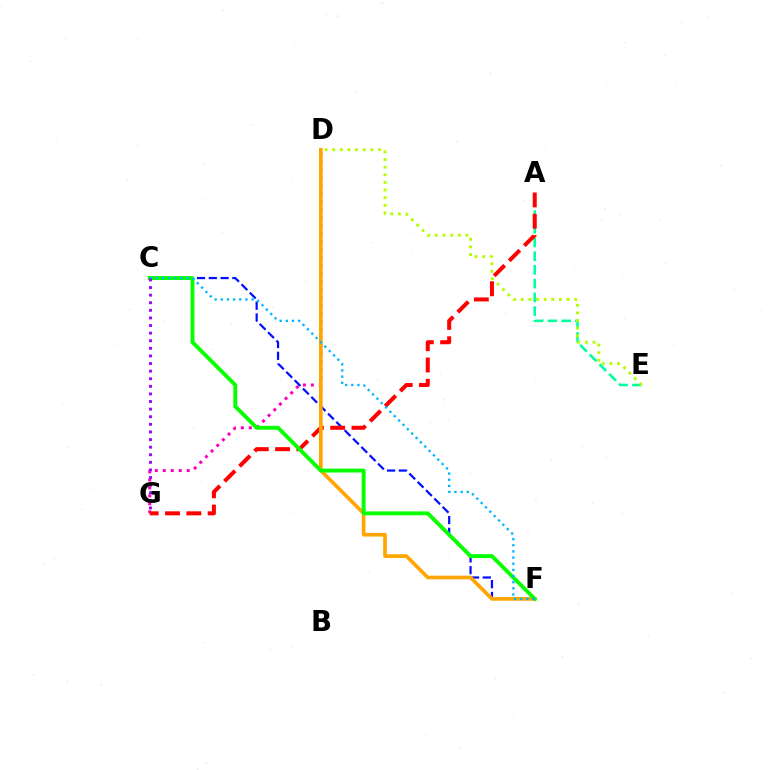{('D', 'G'): [{'color': '#ff00bd', 'line_style': 'dotted', 'thickness': 2.17}], ('A', 'E'): [{'color': '#00ff9d', 'line_style': 'dashed', 'thickness': 1.86}], ('C', 'F'): [{'color': '#0010ff', 'line_style': 'dashed', 'thickness': 1.6}, {'color': '#08ff00', 'line_style': 'solid', 'thickness': 2.8}, {'color': '#00b5ff', 'line_style': 'dotted', 'thickness': 1.67}], ('D', 'E'): [{'color': '#b3ff00', 'line_style': 'dotted', 'thickness': 2.08}], ('A', 'G'): [{'color': '#ff0000', 'line_style': 'dashed', 'thickness': 2.89}], ('D', 'F'): [{'color': '#ffa500', 'line_style': 'solid', 'thickness': 2.64}], ('C', 'G'): [{'color': '#9b00ff', 'line_style': 'dotted', 'thickness': 2.06}]}